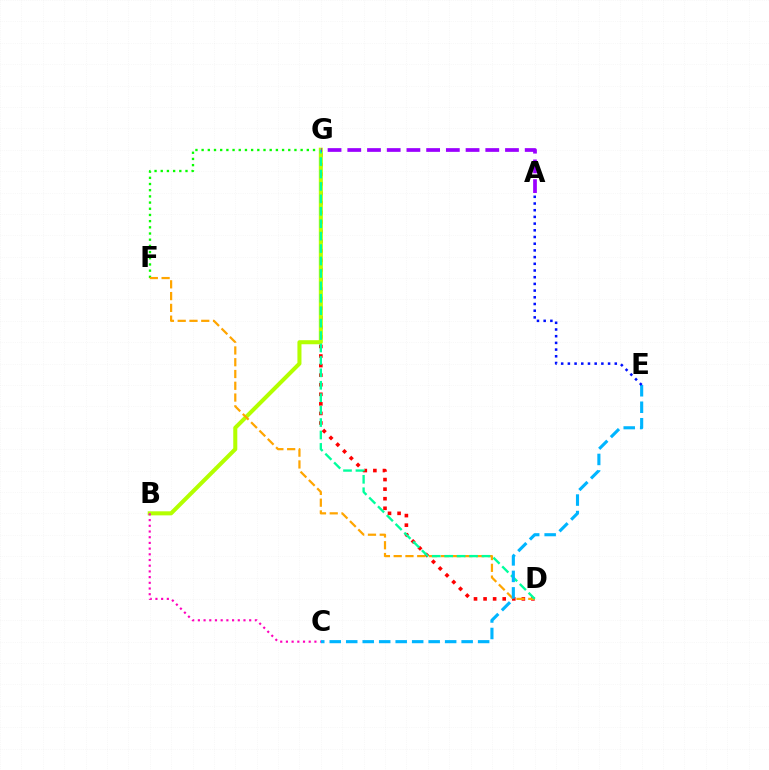{('F', 'G'): [{'color': '#08ff00', 'line_style': 'dotted', 'thickness': 1.68}], ('D', 'G'): [{'color': '#ff0000', 'line_style': 'dotted', 'thickness': 2.6}, {'color': '#00ff9d', 'line_style': 'dashed', 'thickness': 1.69}], ('B', 'G'): [{'color': '#b3ff00', 'line_style': 'solid', 'thickness': 2.91}], ('D', 'F'): [{'color': '#ffa500', 'line_style': 'dashed', 'thickness': 1.6}], ('B', 'C'): [{'color': '#ff00bd', 'line_style': 'dotted', 'thickness': 1.55}], ('C', 'E'): [{'color': '#00b5ff', 'line_style': 'dashed', 'thickness': 2.24}], ('A', 'G'): [{'color': '#9b00ff', 'line_style': 'dashed', 'thickness': 2.68}], ('A', 'E'): [{'color': '#0010ff', 'line_style': 'dotted', 'thickness': 1.82}]}